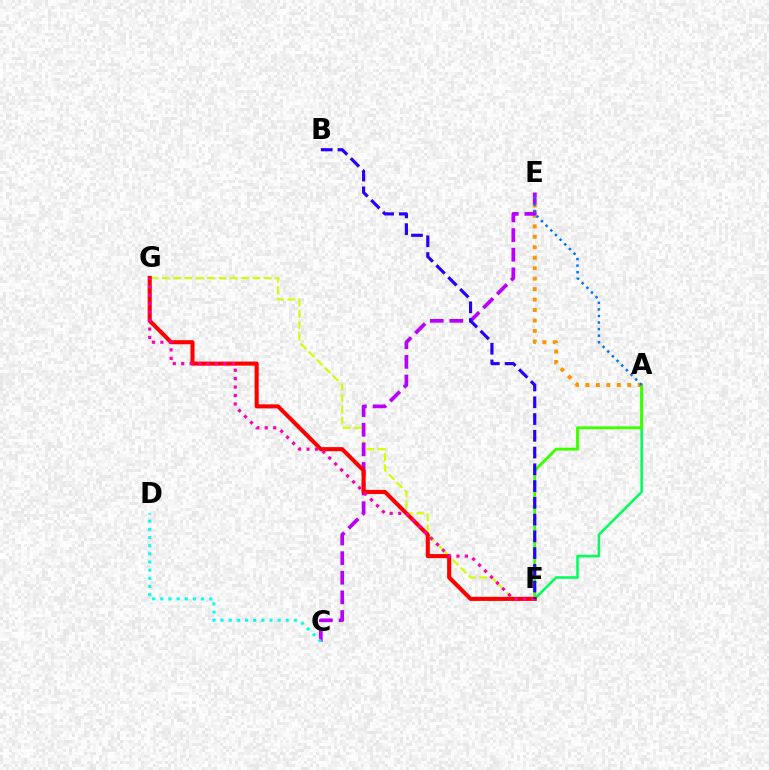{('A', 'F'): [{'color': '#00ff5c', 'line_style': 'solid', 'thickness': 1.84}, {'color': '#3dff00', 'line_style': 'solid', 'thickness': 2.07}], ('F', 'G'): [{'color': '#d1ff00', 'line_style': 'dashed', 'thickness': 1.54}, {'color': '#ff0000', 'line_style': 'solid', 'thickness': 2.93}, {'color': '#ff00ac', 'line_style': 'dotted', 'thickness': 2.29}], ('A', 'E'): [{'color': '#ff9400', 'line_style': 'dotted', 'thickness': 2.84}, {'color': '#0074ff', 'line_style': 'dotted', 'thickness': 1.79}], ('C', 'E'): [{'color': '#b900ff', 'line_style': 'dashed', 'thickness': 2.66}], ('C', 'D'): [{'color': '#00fff6', 'line_style': 'dotted', 'thickness': 2.22}], ('B', 'F'): [{'color': '#2500ff', 'line_style': 'dashed', 'thickness': 2.28}]}